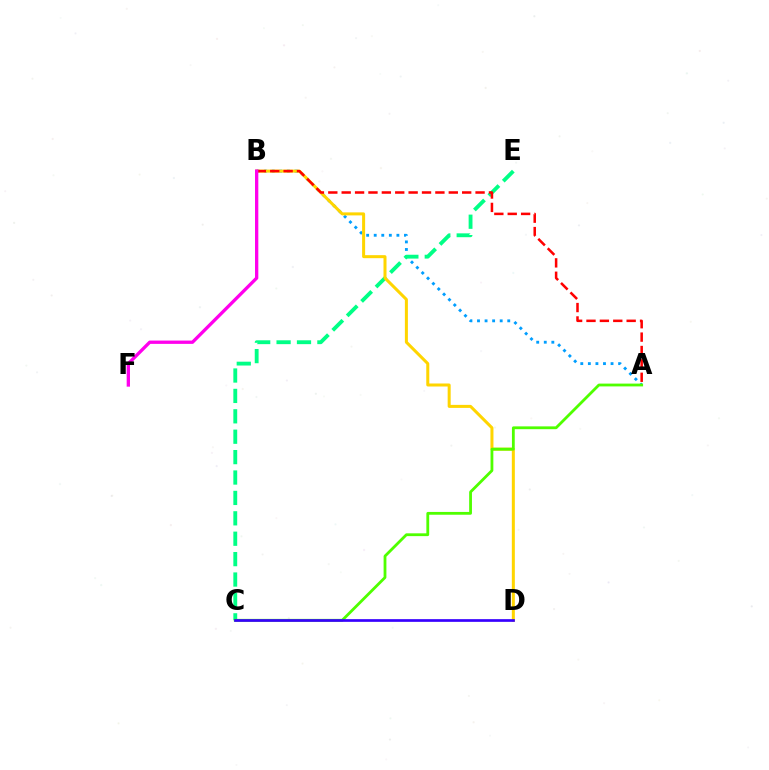{('A', 'B'): [{'color': '#009eff', 'line_style': 'dotted', 'thickness': 2.05}, {'color': '#ff0000', 'line_style': 'dashed', 'thickness': 1.82}], ('C', 'E'): [{'color': '#00ff86', 'line_style': 'dashed', 'thickness': 2.77}], ('B', 'D'): [{'color': '#ffd500', 'line_style': 'solid', 'thickness': 2.17}], ('A', 'C'): [{'color': '#4fff00', 'line_style': 'solid', 'thickness': 2.02}], ('B', 'F'): [{'color': '#ff00ed', 'line_style': 'solid', 'thickness': 2.38}], ('C', 'D'): [{'color': '#3700ff', 'line_style': 'solid', 'thickness': 1.94}]}